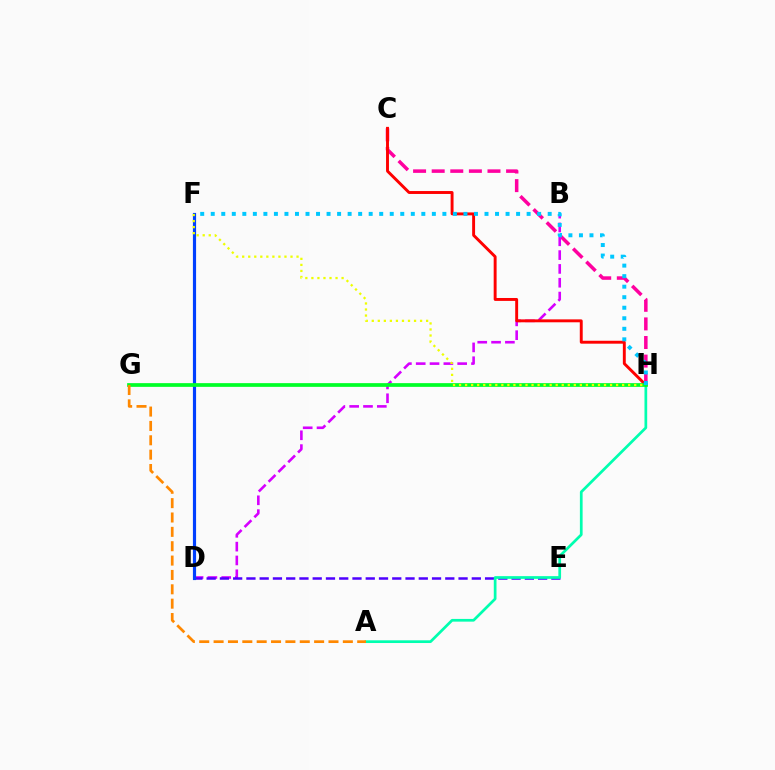{('C', 'H'): [{'color': '#ff00a0', 'line_style': 'dashed', 'thickness': 2.53}, {'color': '#ff0000', 'line_style': 'solid', 'thickness': 2.1}], ('B', 'D'): [{'color': '#d600ff', 'line_style': 'dashed', 'thickness': 1.88}], ('D', 'E'): [{'color': '#4f00ff', 'line_style': 'dashed', 'thickness': 1.8}], ('D', 'F'): [{'color': '#66ff00', 'line_style': 'dashed', 'thickness': 2.18}, {'color': '#003fff', 'line_style': 'solid', 'thickness': 2.27}], ('A', 'H'): [{'color': '#00ffaf', 'line_style': 'solid', 'thickness': 1.95}], ('G', 'H'): [{'color': '#00ff27', 'line_style': 'solid', 'thickness': 2.68}], ('A', 'G'): [{'color': '#ff8800', 'line_style': 'dashed', 'thickness': 1.95}], ('F', 'H'): [{'color': '#00c7ff', 'line_style': 'dotted', 'thickness': 2.86}, {'color': '#eeff00', 'line_style': 'dotted', 'thickness': 1.64}]}